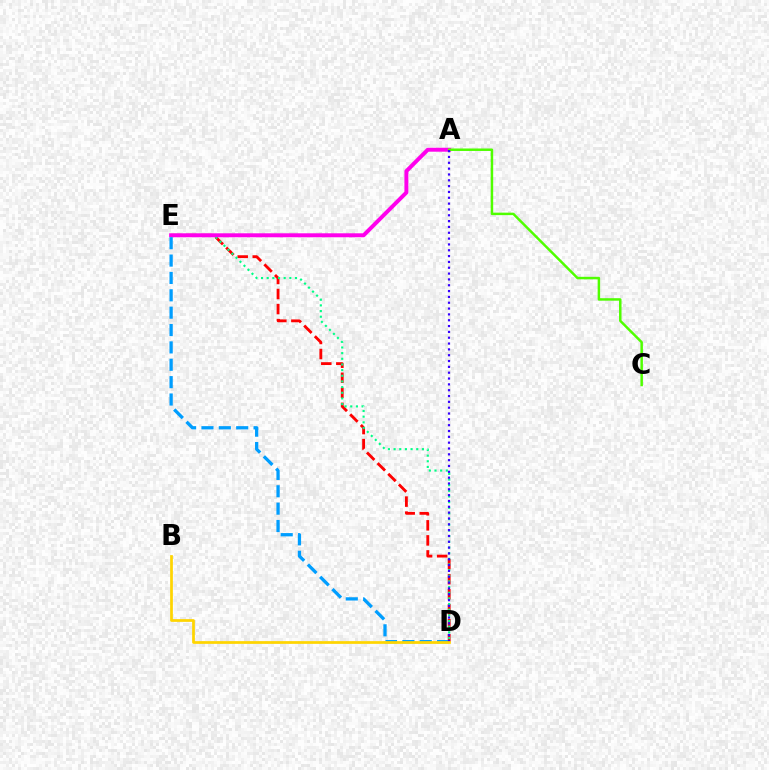{('D', 'E'): [{'color': '#ff0000', 'line_style': 'dashed', 'thickness': 2.04}, {'color': '#00ff86', 'line_style': 'dotted', 'thickness': 1.54}, {'color': '#009eff', 'line_style': 'dashed', 'thickness': 2.36}], ('A', 'E'): [{'color': '#ff00ed', 'line_style': 'solid', 'thickness': 2.85}], ('A', 'C'): [{'color': '#4fff00', 'line_style': 'solid', 'thickness': 1.79}], ('A', 'D'): [{'color': '#3700ff', 'line_style': 'dotted', 'thickness': 1.58}], ('B', 'D'): [{'color': '#ffd500', 'line_style': 'solid', 'thickness': 1.97}]}